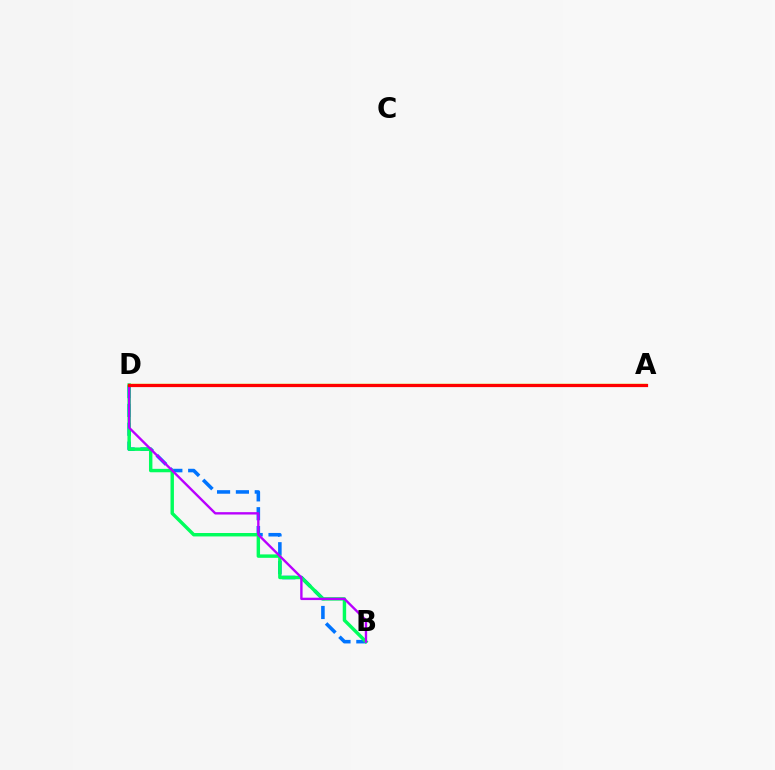{('B', 'D'): [{'color': '#0074ff', 'line_style': 'dashed', 'thickness': 2.56}, {'color': '#00ff5c', 'line_style': 'solid', 'thickness': 2.47}, {'color': '#b900ff', 'line_style': 'solid', 'thickness': 1.71}], ('A', 'D'): [{'color': '#d1ff00', 'line_style': 'solid', 'thickness': 1.75}, {'color': '#ff0000', 'line_style': 'solid', 'thickness': 2.31}]}